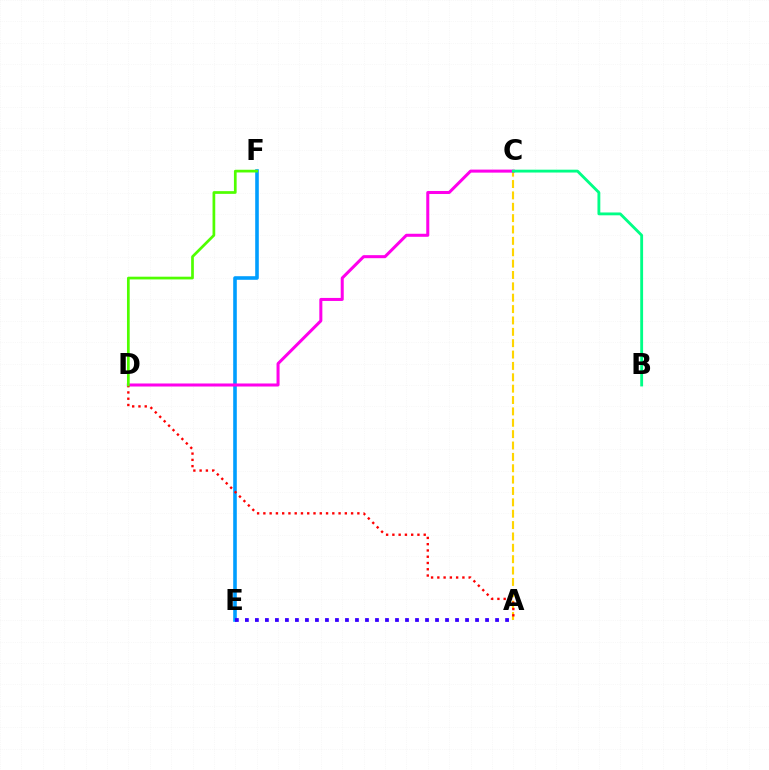{('A', 'C'): [{'color': '#ffd500', 'line_style': 'dashed', 'thickness': 1.54}], ('E', 'F'): [{'color': '#009eff', 'line_style': 'solid', 'thickness': 2.58}], ('C', 'D'): [{'color': '#ff00ed', 'line_style': 'solid', 'thickness': 2.18}], ('A', 'D'): [{'color': '#ff0000', 'line_style': 'dotted', 'thickness': 1.7}], ('D', 'F'): [{'color': '#4fff00', 'line_style': 'solid', 'thickness': 1.95}], ('B', 'C'): [{'color': '#00ff86', 'line_style': 'solid', 'thickness': 2.05}], ('A', 'E'): [{'color': '#3700ff', 'line_style': 'dotted', 'thickness': 2.72}]}